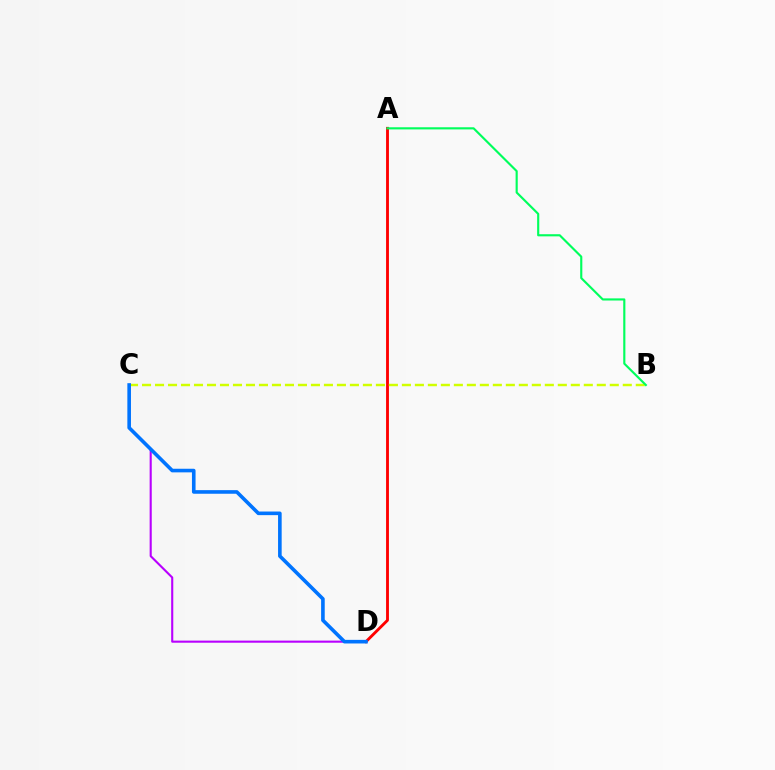{('C', 'D'): [{'color': '#b900ff', 'line_style': 'solid', 'thickness': 1.52}, {'color': '#0074ff', 'line_style': 'solid', 'thickness': 2.6}], ('A', 'D'): [{'color': '#ff0000', 'line_style': 'solid', 'thickness': 2.06}], ('B', 'C'): [{'color': '#d1ff00', 'line_style': 'dashed', 'thickness': 1.77}], ('A', 'B'): [{'color': '#00ff5c', 'line_style': 'solid', 'thickness': 1.54}]}